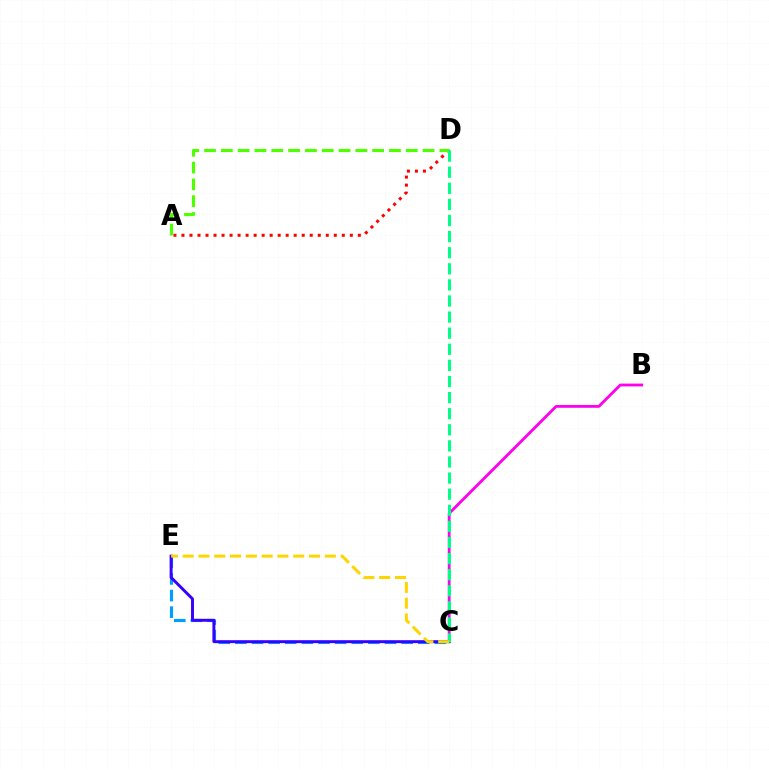{('A', 'D'): [{'color': '#ff0000', 'line_style': 'dotted', 'thickness': 2.18}, {'color': '#4fff00', 'line_style': 'dashed', 'thickness': 2.28}], ('B', 'C'): [{'color': '#ff00ed', 'line_style': 'solid', 'thickness': 2.03}], ('C', 'E'): [{'color': '#009eff', 'line_style': 'dashed', 'thickness': 2.26}, {'color': '#3700ff', 'line_style': 'solid', 'thickness': 2.11}, {'color': '#ffd500', 'line_style': 'dashed', 'thickness': 2.15}], ('C', 'D'): [{'color': '#00ff86', 'line_style': 'dashed', 'thickness': 2.19}]}